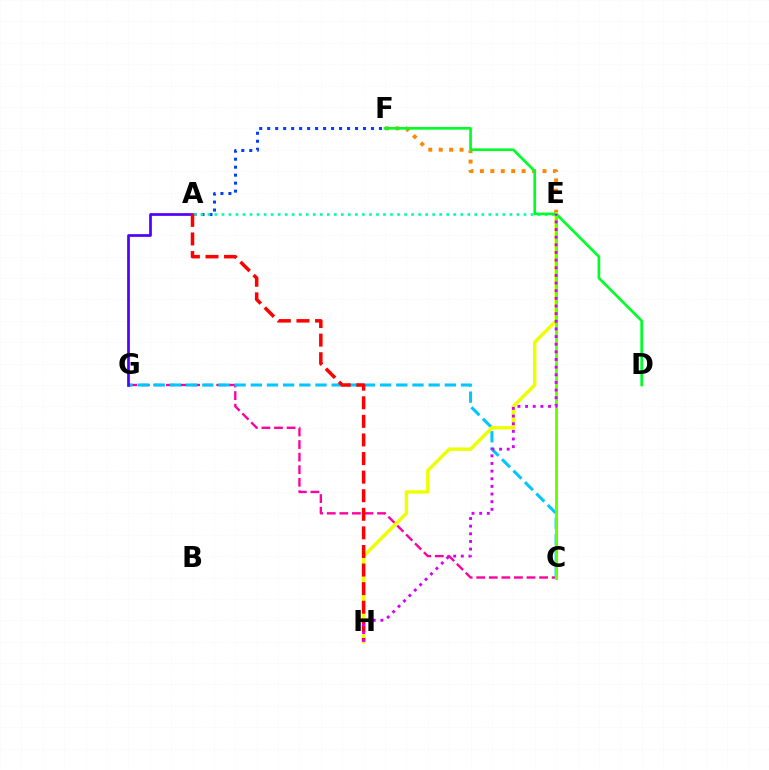{('C', 'G'): [{'color': '#ff00a0', 'line_style': 'dashed', 'thickness': 1.71}, {'color': '#00c7ff', 'line_style': 'dashed', 'thickness': 2.2}], ('A', 'F'): [{'color': '#003fff', 'line_style': 'dotted', 'thickness': 2.17}], ('E', 'F'): [{'color': '#ff8800', 'line_style': 'dotted', 'thickness': 2.83}], ('A', 'G'): [{'color': '#4f00ff', 'line_style': 'solid', 'thickness': 1.95}], ('E', 'H'): [{'color': '#eeff00', 'line_style': 'solid', 'thickness': 2.45}, {'color': '#d600ff', 'line_style': 'dotted', 'thickness': 2.08}], ('A', 'E'): [{'color': '#00ffaf', 'line_style': 'dotted', 'thickness': 1.91}], ('D', 'F'): [{'color': '#00ff27', 'line_style': 'solid', 'thickness': 1.93}], ('A', 'H'): [{'color': '#ff0000', 'line_style': 'dashed', 'thickness': 2.52}], ('C', 'E'): [{'color': '#66ff00', 'line_style': 'solid', 'thickness': 2.09}]}